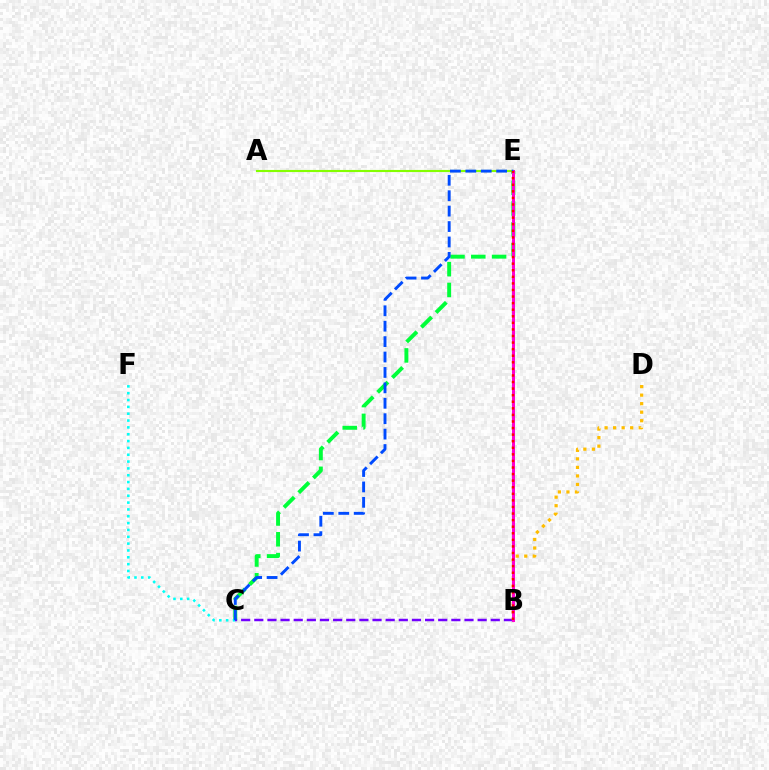{('C', 'E'): [{'color': '#00ff39', 'line_style': 'dashed', 'thickness': 2.83}, {'color': '#004bff', 'line_style': 'dashed', 'thickness': 2.09}], ('C', 'F'): [{'color': '#00fff6', 'line_style': 'dotted', 'thickness': 1.86}], ('B', 'C'): [{'color': '#7200ff', 'line_style': 'dashed', 'thickness': 1.78}], ('B', 'D'): [{'color': '#ffbd00', 'line_style': 'dotted', 'thickness': 2.32}], ('A', 'E'): [{'color': '#84ff00', 'line_style': 'solid', 'thickness': 1.53}], ('B', 'E'): [{'color': '#ff00cf', 'line_style': 'solid', 'thickness': 2.17}, {'color': '#ff0000', 'line_style': 'dotted', 'thickness': 1.79}]}